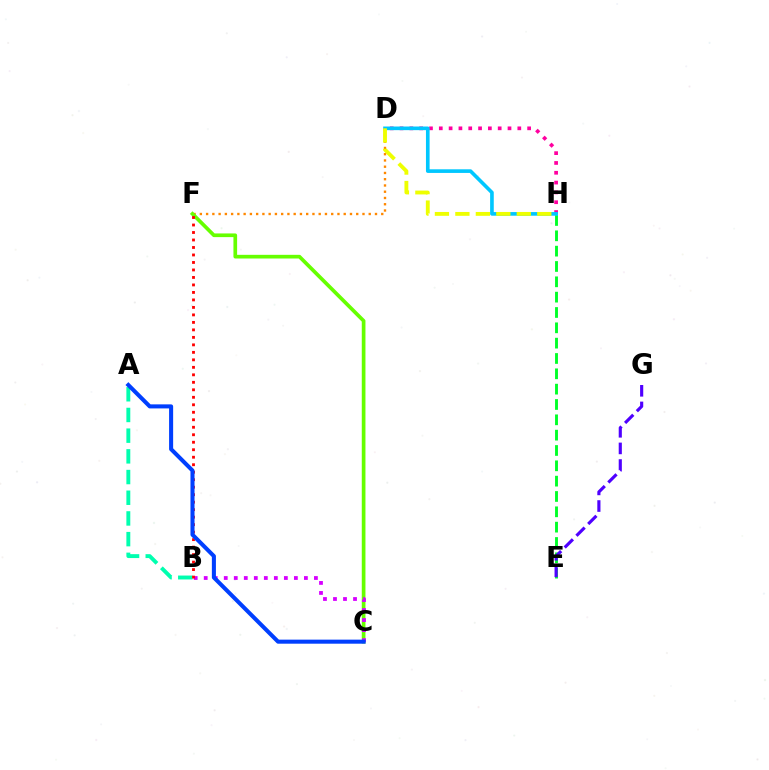{('D', 'H'): [{'color': '#ff00a0', 'line_style': 'dotted', 'thickness': 2.67}, {'color': '#00c7ff', 'line_style': 'solid', 'thickness': 2.62}, {'color': '#eeff00', 'line_style': 'dashed', 'thickness': 2.78}], ('E', 'H'): [{'color': '#00ff27', 'line_style': 'dashed', 'thickness': 2.08}], ('D', 'F'): [{'color': '#ff8800', 'line_style': 'dotted', 'thickness': 1.7}], ('C', 'F'): [{'color': '#66ff00', 'line_style': 'solid', 'thickness': 2.65}], ('A', 'B'): [{'color': '#00ffaf', 'line_style': 'dashed', 'thickness': 2.81}], ('B', 'C'): [{'color': '#d600ff', 'line_style': 'dotted', 'thickness': 2.72}], ('B', 'F'): [{'color': '#ff0000', 'line_style': 'dotted', 'thickness': 2.04}], ('E', 'G'): [{'color': '#4f00ff', 'line_style': 'dashed', 'thickness': 2.26}], ('A', 'C'): [{'color': '#003fff', 'line_style': 'solid', 'thickness': 2.92}]}